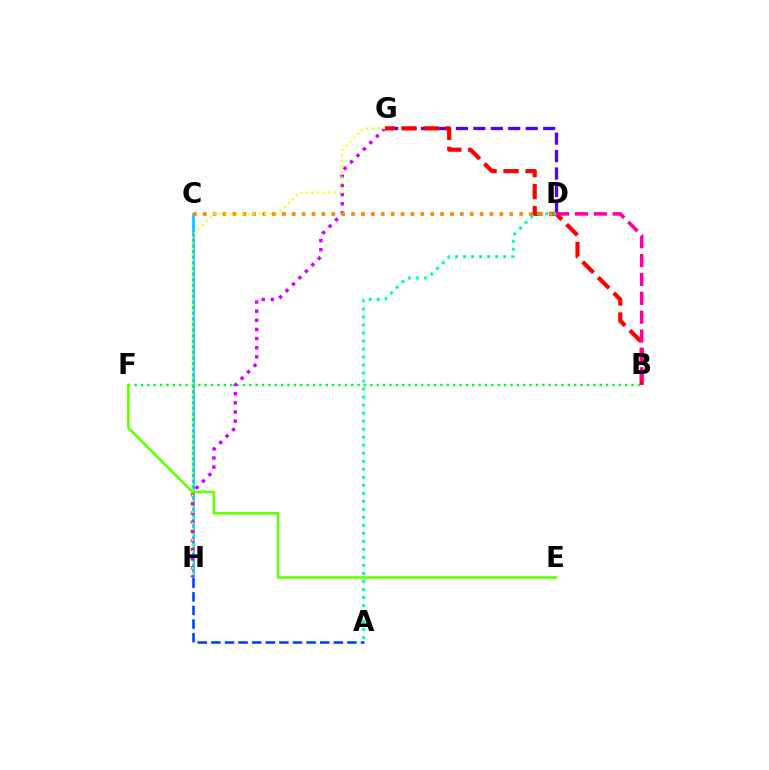{('D', 'G'): [{'color': '#4f00ff', 'line_style': 'dashed', 'thickness': 2.37}], ('C', 'H'): [{'color': '#00c7ff', 'line_style': 'solid', 'thickness': 1.91}], ('B', 'G'): [{'color': '#ff0000', 'line_style': 'dashed', 'thickness': 3.0}], ('B', 'F'): [{'color': '#00ff27', 'line_style': 'dotted', 'thickness': 1.73}], ('A', 'D'): [{'color': '#00ffaf', 'line_style': 'dotted', 'thickness': 2.18}], ('G', 'H'): [{'color': '#d600ff', 'line_style': 'dotted', 'thickness': 2.48}, {'color': '#eeff00', 'line_style': 'dotted', 'thickness': 1.52}], ('C', 'D'): [{'color': '#ff8800', 'line_style': 'dotted', 'thickness': 2.69}], ('A', 'H'): [{'color': '#003fff', 'line_style': 'dashed', 'thickness': 1.85}], ('E', 'F'): [{'color': '#66ff00', 'line_style': 'solid', 'thickness': 1.91}], ('B', 'D'): [{'color': '#ff00a0', 'line_style': 'dashed', 'thickness': 2.56}]}